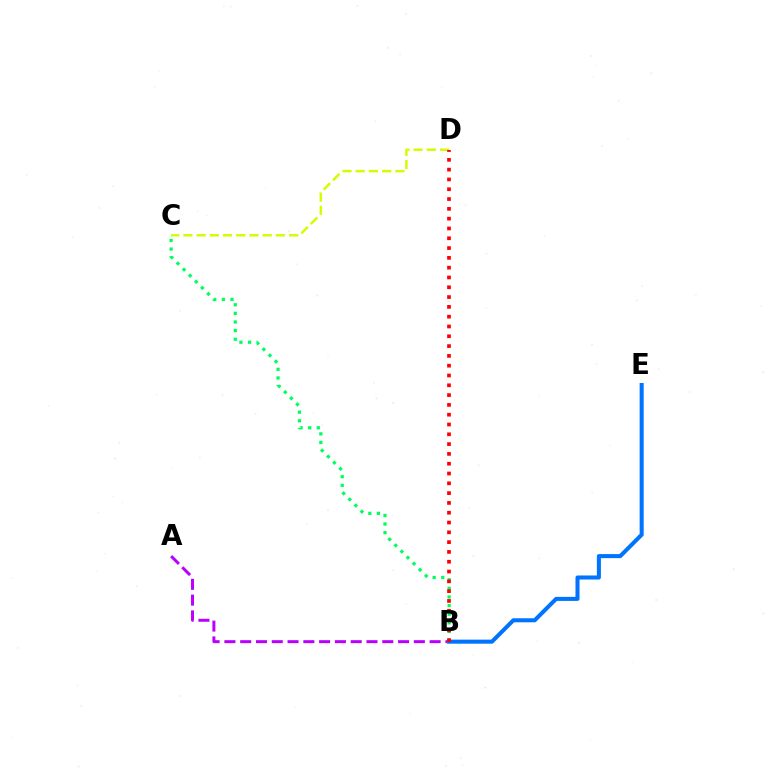{('C', 'D'): [{'color': '#d1ff00', 'line_style': 'dashed', 'thickness': 1.8}], ('A', 'B'): [{'color': '#b900ff', 'line_style': 'dashed', 'thickness': 2.14}], ('B', 'C'): [{'color': '#00ff5c', 'line_style': 'dotted', 'thickness': 2.34}], ('B', 'E'): [{'color': '#0074ff', 'line_style': 'solid', 'thickness': 2.91}], ('B', 'D'): [{'color': '#ff0000', 'line_style': 'dotted', 'thickness': 2.66}]}